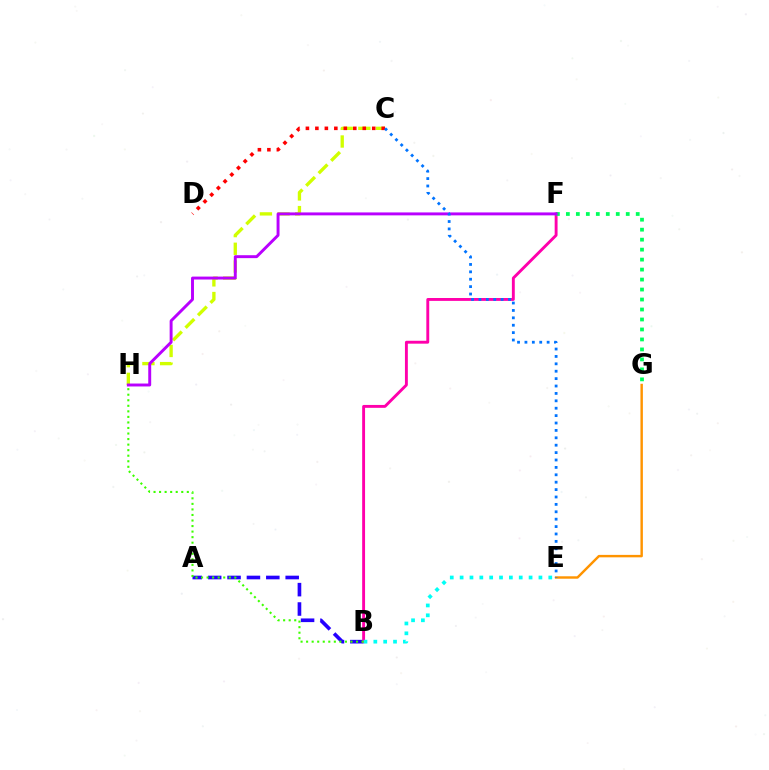{('C', 'H'): [{'color': '#d1ff00', 'line_style': 'dashed', 'thickness': 2.4}], ('A', 'B'): [{'color': '#2500ff', 'line_style': 'dashed', 'thickness': 2.63}], ('B', 'F'): [{'color': '#ff00ac', 'line_style': 'solid', 'thickness': 2.08}], ('F', 'G'): [{'color': '#00ff5c', 'line_style': 'dotted', 'thickness': 2.71}], ('B', 'E'): [{'color': '#00fff6', 'line_style': 'dotted', 'thickness': 2.68}], ('C', 'D'): [{'color': '#ff0000', 'line_style': 'dotted', 'thickness': 2.57}], ('F', 'H'): [{'color': '#b900ff', 'line_style': 'solid', 'thickness': 2.11}], ('E', 'G'): [{'color': '#ff9400', 'line_style': 'solid', 'thickness': 1.76}], ('B', 'H'): [{'color': '#3dff00', 'line_style': 'dotted', 'thickness': 1.51}], ('C', 'E'): [{'color': '#0074ff', 'line_style': 'dotted', 'thickness': 2.01}]}